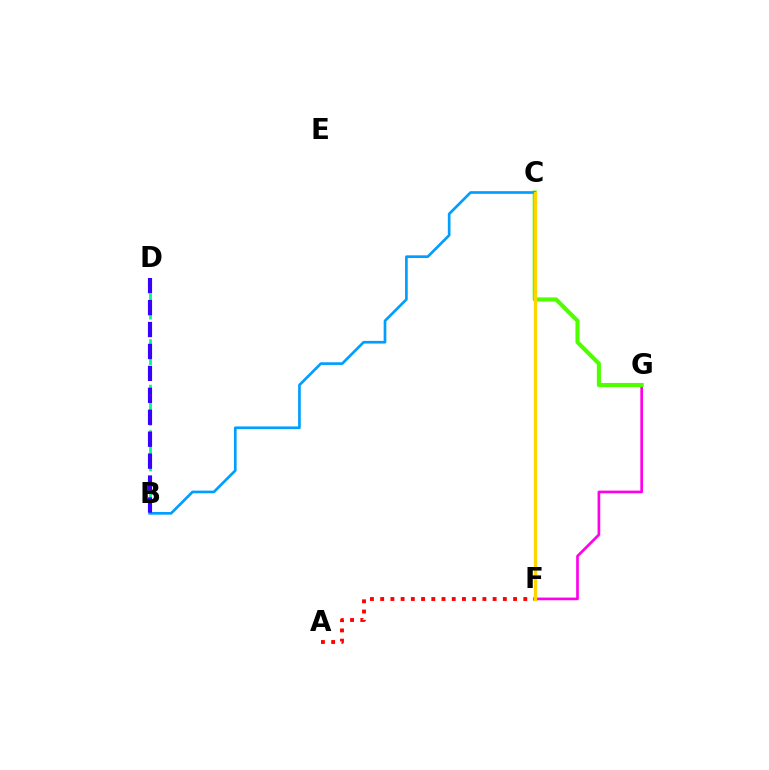{('F', 'G'): [{'color': '#ff00ed', 'line_style': 'solid', 'thickness': 1.92}], ('B', 'D'): [{'color': '#00ff86', 'line_style': 'dashed', 'thickness': 2.06}, {'color': '#3700ff', 'line_style': 'dashed', 'thickness': 2.98}], ('C', 'G'): [{'color': '#4fff00', 'line_style': 'solid', 'thickness': 2.94}], ('B', 'C'): [{'color': '#009eff', 'line_style': 'solid', 'thickness': 1.93}], ('A', 'F'): [{'color': '#ff0000', 'line_style': 'dotted', 'thickness': 2.78}], ('C', 'F'): [{'color': '#ffd500', 'line_style': 'solid', 'thickness': 2.38}]}